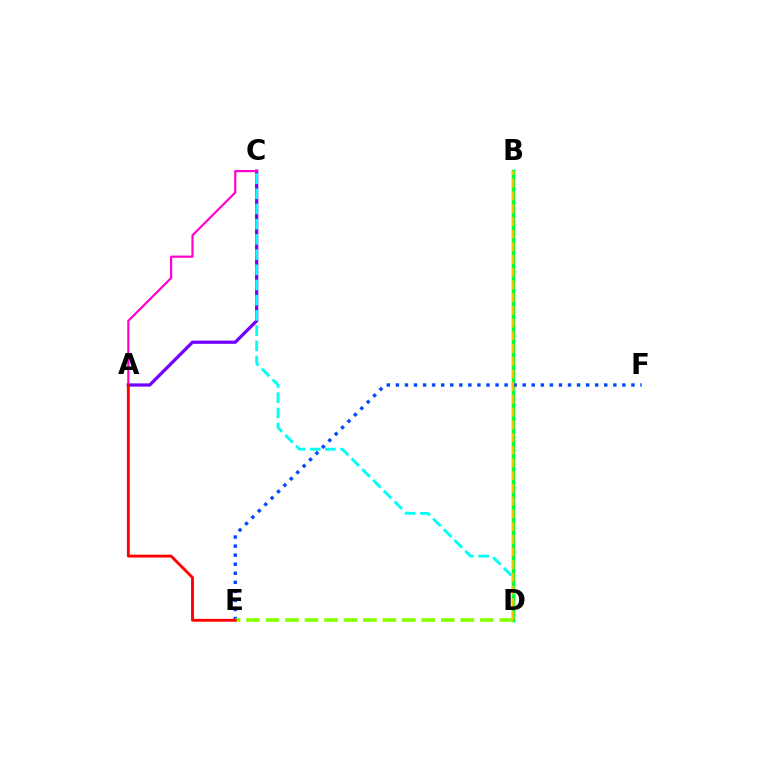{('A', 'C'): [{'color': '#7200ff', 'line_style': 'solid', 'thickness': 2.33}, {'color': '#ff00cf', 'line_style': 'solid', 'thickness': 1.58}], ('C', 'D'): [{'color': '#00fff6', 'line_style': 'dashed', 'thickness': 2.06}], ('B', 'D'): [{'color': '#00ff39', 'line_style': 'solid', 'thickness': 2.5}, {'color': '#ffbd00', 'line_style': 'dashed', 'thickness': 1.73}], ('E', 'F'): [{'color': '#004bff', 'line_style': 'dotted', 'thickness': 2.46}], ('D', 'E'): [{'color': '#84ff00', 'line_style': 'dashed', 'thickness': 2.65}], ('A', 'E'): [{'color': '#ff0000', 'line_style': 'solid', 'thickness': 2.06}]}